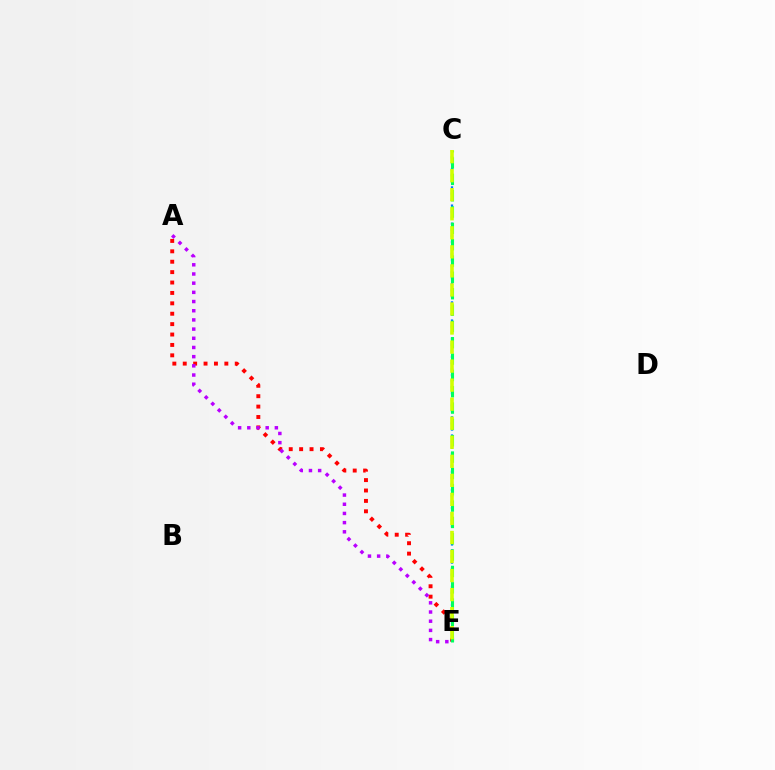{('A', 'E'): [{'color': '#ff0000', 'line_style': 'dotted', 'thickness': 2.83}, {'color': '#b900ff', 'line_style': 'dotted', 'thickness': 2.5}], ('C', 'E'): [{'color': '#0074ff', 'line_style': 'dotted', 'thickness': 1.64}, {'color': '#00ff5c', 'line_style': 'dashed', 'thickness': 2.22}, {'color': '#d1ff00', 'line_style': 'dashed', 'thickness': 2.59}]}